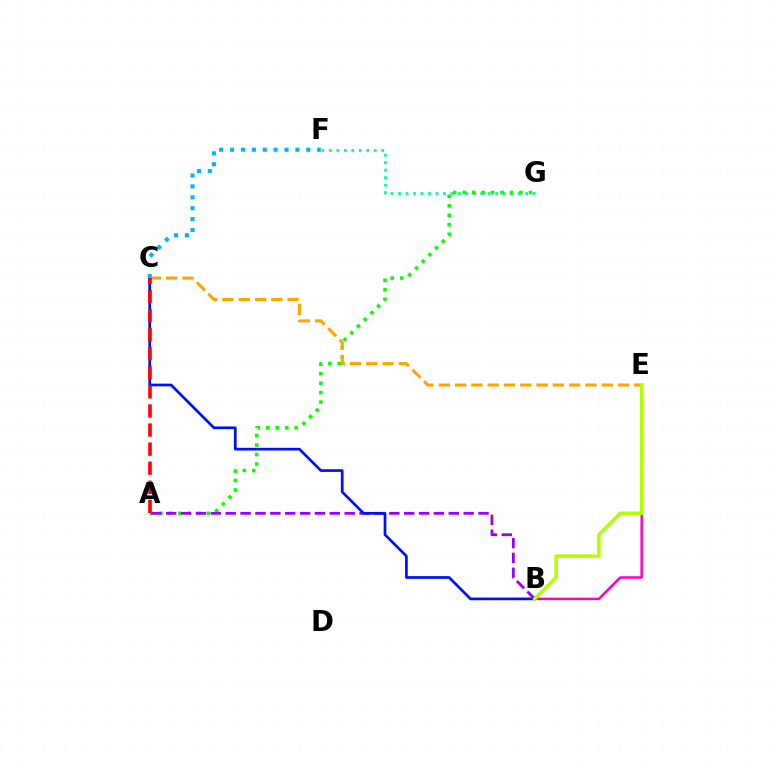{('F', 'G'): [{'color': '#00ff9d', 'line_style': 'dotted', 'thickness': 2.03}], ('A', 'G'): [{'color': '#08ff00', 'line_style': 'dotted', 'thickness': 2.57}], ('A', 'B'): [{'color': '#9b00ff', 'line_style': 'dashed', 'thickness': 2.02}], ('B', 'C'): [{'color': '#0010ff', 'line_style': 'solid', 'thickness': 1.95}], ('C', 'E'): [{'color': '#ffa500', 'line_style': 'dashed', 'thickness': 2.21}], ('B', 'E'): [{'color': '#ff00bd', 'line_style': 'solid', 'thickness': 1.78}, {'color': '#b3ff00', 'line_style': 'solid', 'thickness': 2.57}], ('A', 'C'): [{'color': '#ff0000', 'line_style': 'dashed', 'thickness': 2.59}], ('C', 'F'): [{'color': '#00b5ff', 'line_style': 'dotted', 'thickness': 2.96}]}